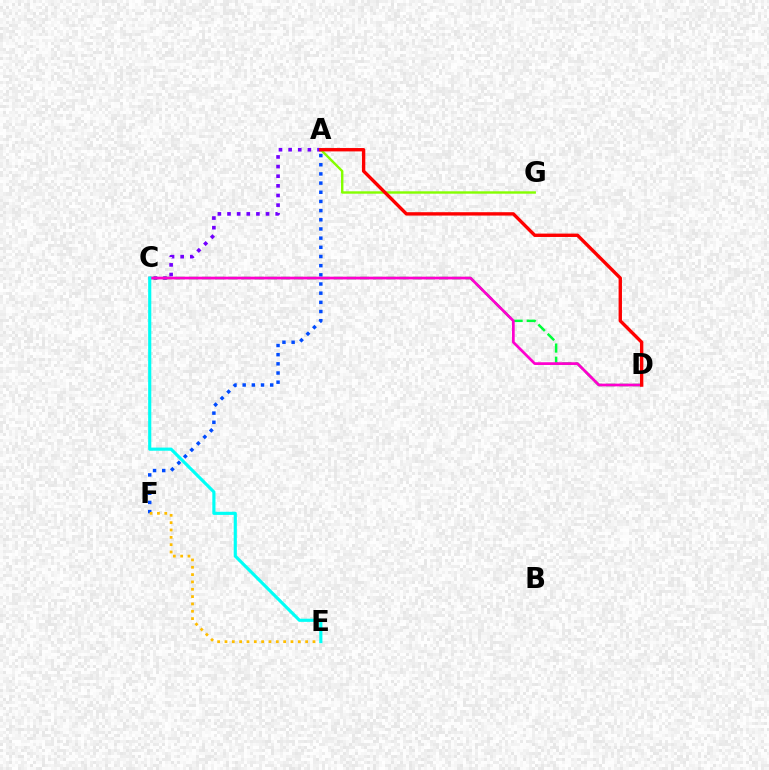{('A', 'C'): [{'color': '#7200ff', 'line_style': 'dotted', 'thickness': 2.62}], ('A', 'G'): [{'color': '#84ff00', 'line_style': 'solid', 'thickness': 1.73}], ('C', 'D'): [{'color': '#00ff39', 'line_style': 'dashed', 'thickness': 1.79}, {'color': '#ff00cf', 'line_style': 'solid', 'thickness': 1.97}], ('A', 'F'): [{'color': '#004bff', 'line_style': 'dotted', 'thickness': 2.49}], ('E', 'F'): [{'color': '#ffbd00', 'line_style': 'dotted', 'thickness': 1.99}], ('C', 'E'): [{'color': '#00fff6', 'line_style': 'solid', 'thickness': 2.26}], ('A', 'D'): [{'color': '#ff0000', 'line_style': 'solid', 'thickness': 2.43}]}